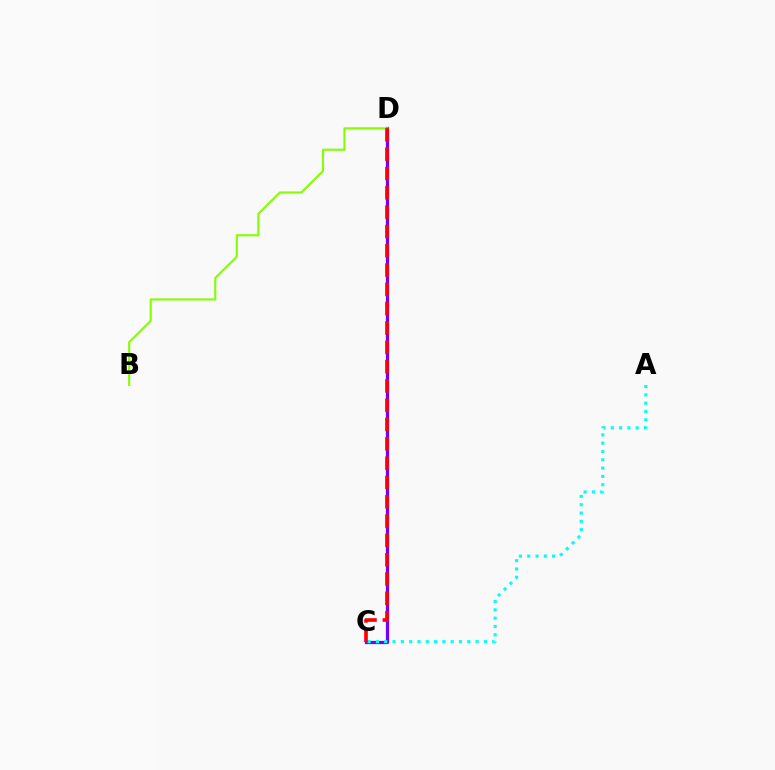{('C', 'D'): [{'color': '#7200ff', 'line_style': 'solid', 'thickness': 2.34}, {'color': '#ff0000', 'line_style': 'dashed', 'thickness': 2.62}], ('A', 'C'): [{'color': '#00fff6', 'line_style': 'dotted', 'thickness': 2.26}], ('B', 'D'): [{'color': '#84ff00', 'line_style': 'solid', 'thickness': 1.54}]}